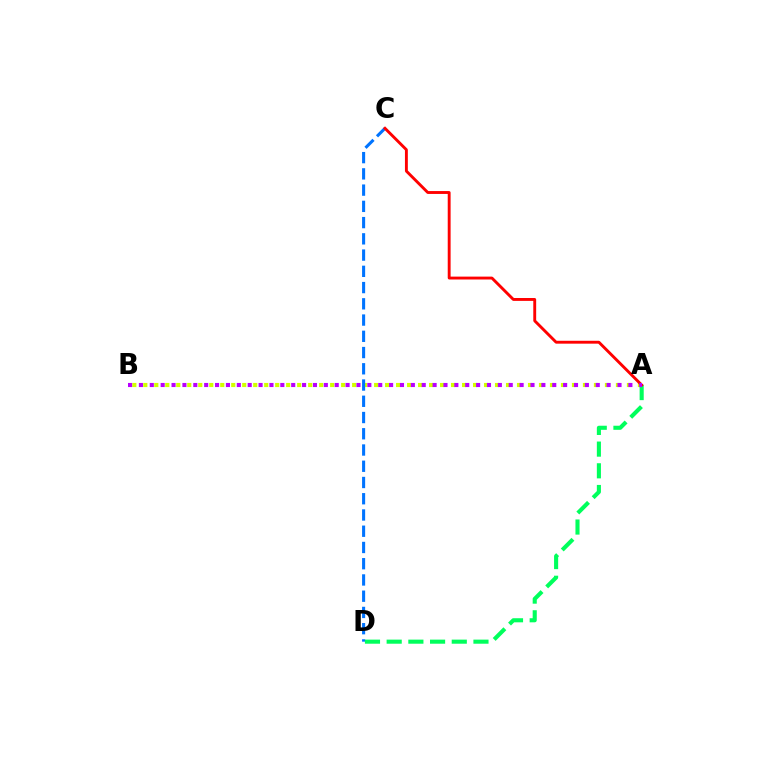{('A', 'B'): [{'color': '#d1ff00', 'line_style': 'dotted', 'thickness': 2.99}, {'color': '#b900ff', 'line_style': 'dotted', 'thickness': 2.96}], ('C', 'D'): [{'color': '#0074ff', 'line_style': 'dashed', 'thickness': 2.21}], ('A', 'D'): [{'color': '#00ff5c', 'line_style': 'dashed', 'thickness': 2.95}], ('A', 'C'): [{'color': '#ff0000', 'line_style': 'solid', 'thickness': 2.08}]}